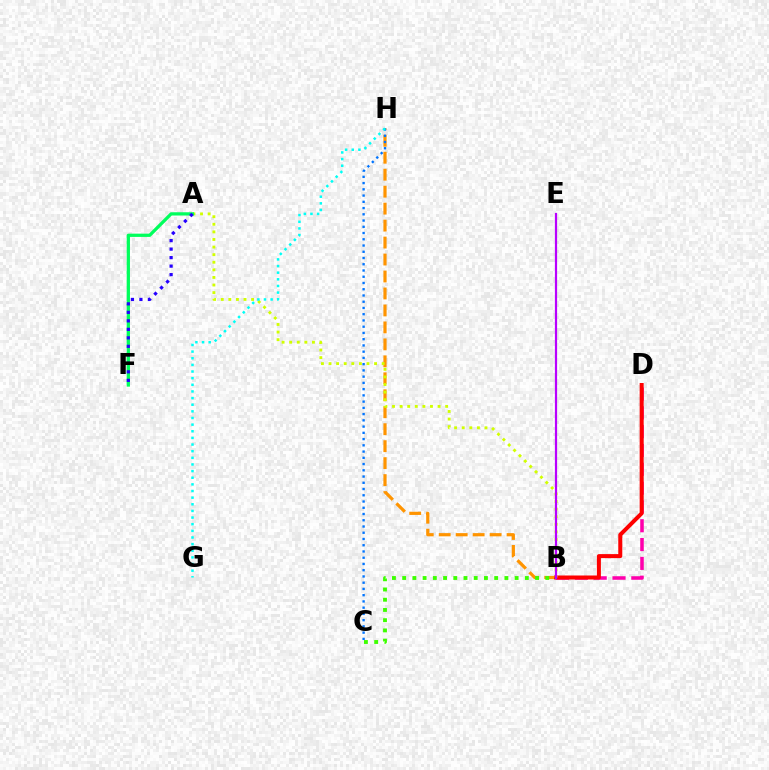{('B', 'H'): [{'color': '#ff9400', 'line_style': 'dashed', 'thickness': 2.3}], ('B', 'D'): [{'color': '#ff00ac', 'line_style': 'dashed', 'thickness': 2.56}, {'color': '#ff0000', 'line_style': 'solid', 'thickness': 2.89}], ('C', 'H'): [{'color': '#0074ff', 'line_style': 'dotted', 'thickness': 1.7}], ('A', 'B'): [{'color': '#d1ff00', 'line_style': 'dotted', 'thickness': 2.06}], ('A', 'F'): [{'color': '#00ff5c', 'line_style': 'solid', 'thickness': 2.35}, {'color': '#2500ff', 'line_style': 'dotted', 'thickness': 2.31}], ('B', 'C'): [{'color': '#3dff00', 'line_style': 'dotted', 'thickness': 2.78}], ('B', 'E'): [{'color': '#b900ff', 'line_style': 'solid', 'thickness': 1.59}], ('G', 'H'): [{'color': '#00fff6', 'line_style': 'dotted', 'thickness': 1.8}]}